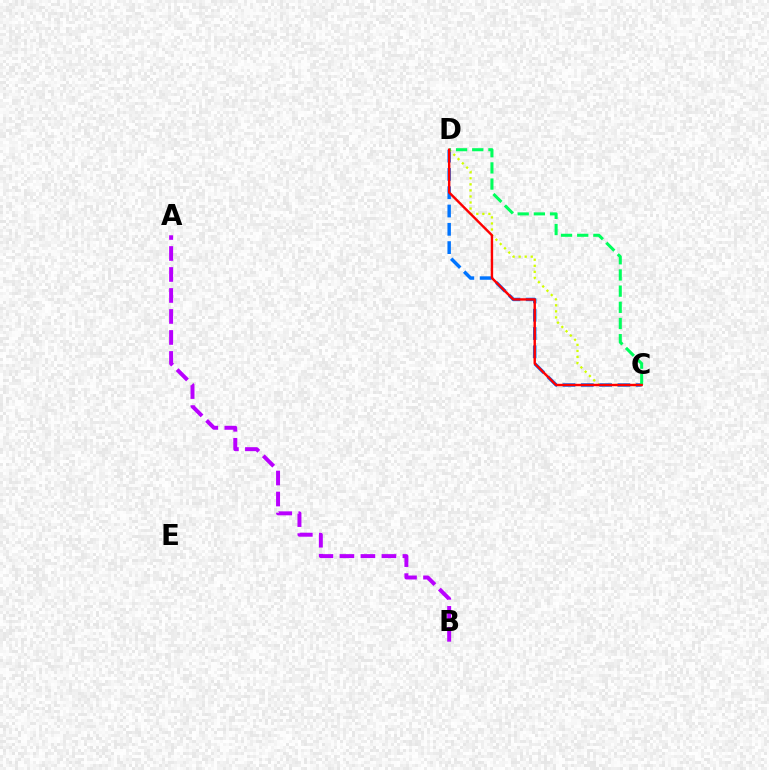{('C', 'D'): [{'color': '#0074ff', 'line_style': 'dashed', 'thickness': 2.49}, {'color': '#d1ff00', 'line_style': 'dotted', 'thickness': 1.64}, {'color': '#00ff5c', 'line_style': 'dashed', 'thickness': 2.2}, {'color': '#ff0000', 'line_style': 'solid', 'thickness': 1.73}], ('A', 'B'): [{'color': '#b900ff', 'line_style': 'dashed', 'thickness': 2.85}]}